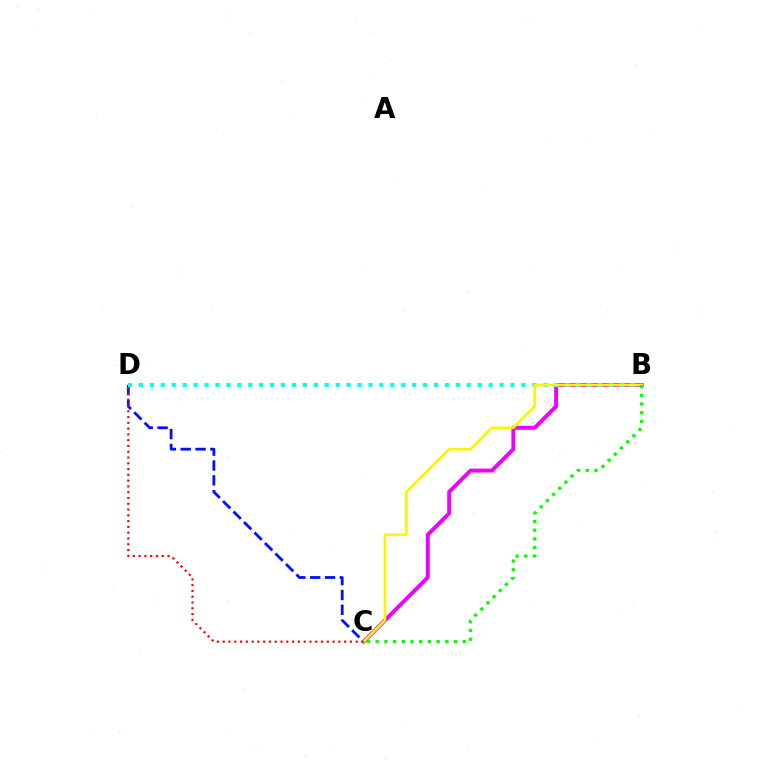{('C', 'D'): [{'color': '#0010ff', 'line_style': 'dashed', 'thickness': 2.02}, {'color': '#ff0000', 'line_style': 'dotted', 'thickness': 1.57}], ('B', 'C'): [{'color': '#ee00ff', 'line_style': 'solid', 'thickness': 2.82}, {'color': '#fcf500', 'line_style': 'solid', 'thickness': 1.89}, {'color': '#08ff00', 'line_style': 'dotted', 'thickness': 2.37}], ('B', 'D'): [{'color': '#00fff6', 'line_style': 'dotted', 'thickness': 2.97}]}